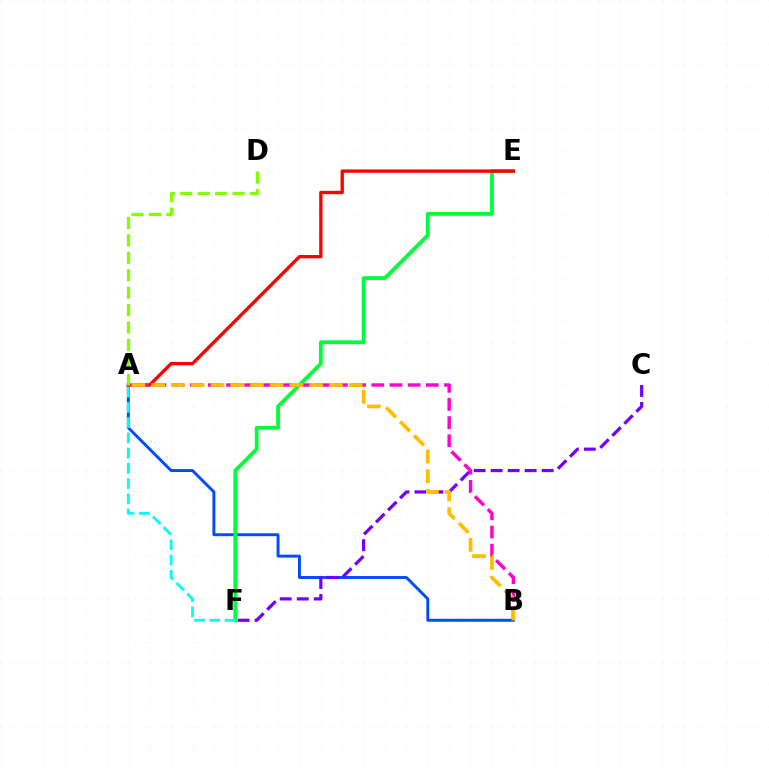{('A', 'B'): [{'color': '#004bff', 'line_style': 'solid', 'thickness': 2.1}, {'color': '#ff00cf', 'line_style': 'dashed', 'thickness': 2.47}, {'color': '#ffbd00', 'line_style': 'dashed', 'thickness': 2.68}], ('E', 'F'): [{'color': '#00ff39', 'line_style': 'solid', 'thickness': 2.72}], ('A', 'E'): [{'color': '#ff0000', 'line_style': 'solid', 'thickness': 2.4}], ('C', 'F'): [{'color': '#7200ff', 'line_style': 'dashed', 'thickness': 2.31}], ('A', 'F'): [{'color': '#00fff6', 'line_style': 'dashed', 'thickness': 2.07}], ('A', 'D'): [{'color': '#84ff00', 'line_style': 'dashed', 'thickness': 2.37}]}